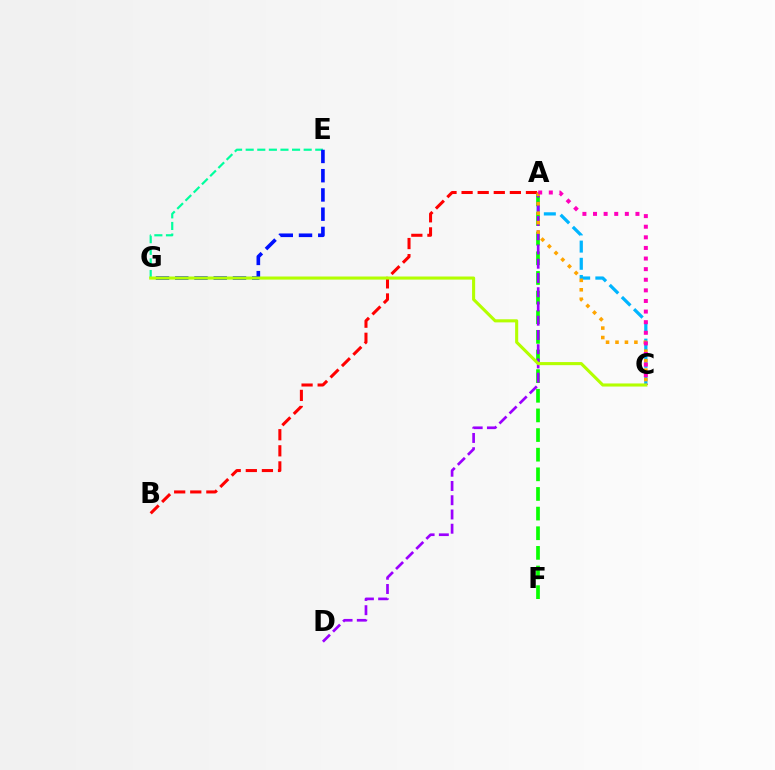{('A', 'C'): [{'color': '#00b5ff', 'line_style': 'dashed', 'thickness': 2.33}, {'color': '#ffa500', 'line_style': 'dotted', 'thickness': 2.57}, {'color': '#ff00bd', 'line_style': 'dotted', 'thickness': 2.88}], ('E', 'G'): [{'color': '#00ff9d', 'line_style': 'dashed', 'thickness': 1.58}, {'color': '#0010ff', 'line_style': 'dashed', 'thickness': 2.61}], ('A', 'F'): [{'color': '#08ff00', 'line_style': 'dashed', 'thickness': 2.67}], ('A', 'B'): [{'color': '#ff0000', 'line_style': 'dashed', 'thickness': 2.19}], ('A', 'D'): [{'color': '#9b00ff', 'line_style': 'dashed', 'thickness': 1.94}], ('C', 'G'): [{'color': '#b3ff00', 'line_style': 'solid', 'thickness': 2.23}]}